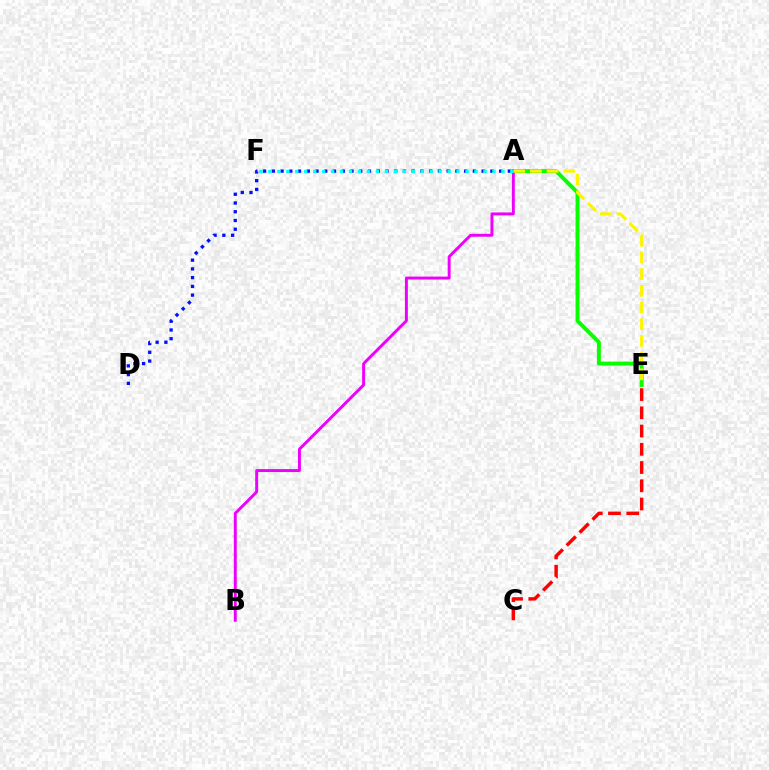{('C', 'E'): [{'color': '#ff0000', 'line_style': 'dashed', 'thickness': 2.48}], ('A', 'E'): [{'color': '#08ff00', 'line_style': 'solid', 'thickness': 2.82}, {'color': '#fcf500', 'line_style': 'dashed', 'thickness': 2.27}], ('A', 'B'): [{'color': '#ee00ff', 'line_style': 'solid', 'thickness': 2.12}], ('A', 'D'): [{'color': '#0010ff', 'line_style': 'dotted', 'thickness': 2.37}], ('A', 'F'): [{'color': '#00fff6', 'line_style': 'dotted', 'thickness': 2.43}]}